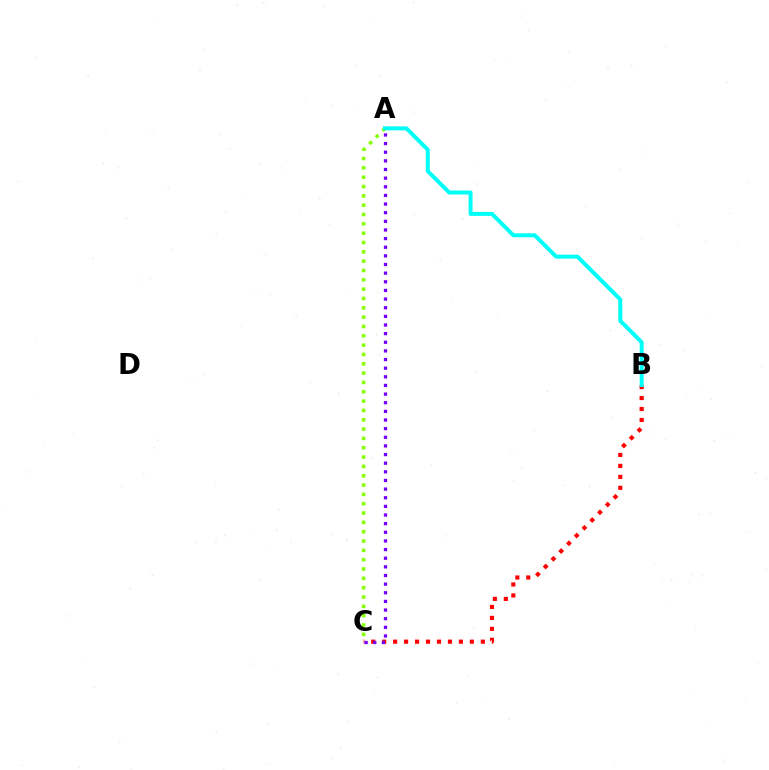{('B', 'C'): [{'color': '#ff0000', 'line_style': 'dotted', 'thickness': 2.98}], ('A', 'C'): [{'color': '#84ff00', 'line_style': 'dotted', 'thickness': 2.53}, {'color': '#7200ff', 'line_style': 'dotted', 'thickness': 2.35}], ('A', 'B'): [{'color': '#00fff6', 'line_style': 'solid', 'thickness': 2.87}]}